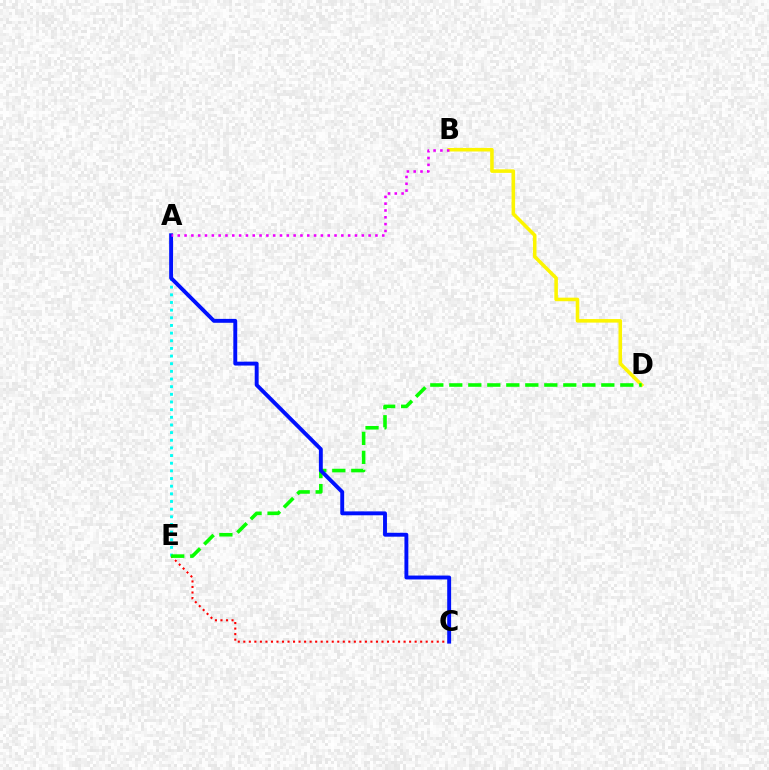{('C', 'E'): [{'color': '#ff0000', 'line_style': 'dotted', 'thickness': 1.5}], ('B', 'D'): [{'color': '#fcf500', 'line_style': 'solid', 'thickness': 2.56}], ('A', 'E'): [{'color': '#00fff6', 'line_style': 'dotted', 'thickness': 2.08}], ('D', 'E'): [{'color': '#08ff00', 'line_style': 'dashed', 'thickness': 2.58}], ('A', 'C'): [{'color': '#0010ff', 'line_style': 'solid', 'thickness': 2.81}], ('A', 'B'): [{'color': '#ee00ff', 'line_style': 'dotted', 'thickness': 1.85}]}